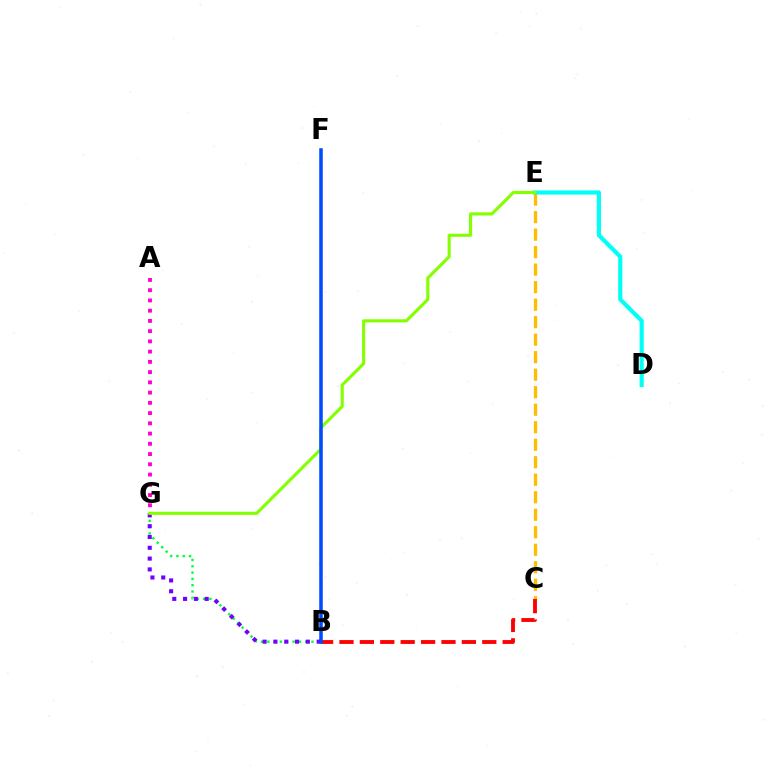{('B', 'G'): [{'color': '#00ff39', 'line_style': 'dotted', 'thickness': 1.71}, {'color': '#7200ff', 'line_style': 'dotted', 'thickness': 2.94}], ('C', 'E'): [{'color': '#ffbd00', 'line_style': 'dashed', 'thickness': 2.38}], ('D', 'E'): [{'color': '#00fff6', 'line_style': 'solid', 'thickness': 2.98}], ('A', 'G'): [{'color': '#ff00cf', 'line_style': 'dotted', 'thickness': 2.78}], ('E', 'G'): [{'color': '#84ff00', 'line_style': 'solid', 'thickness': 2.23}], ('B', 'C'): [{'color': '#ff0000', 'line_style': 'dashed', 'thickness': 2.77}], ('B', 'F'): [{'color': '#004bff', 'line_style': 'solid', 'thickness': 2.54}]}